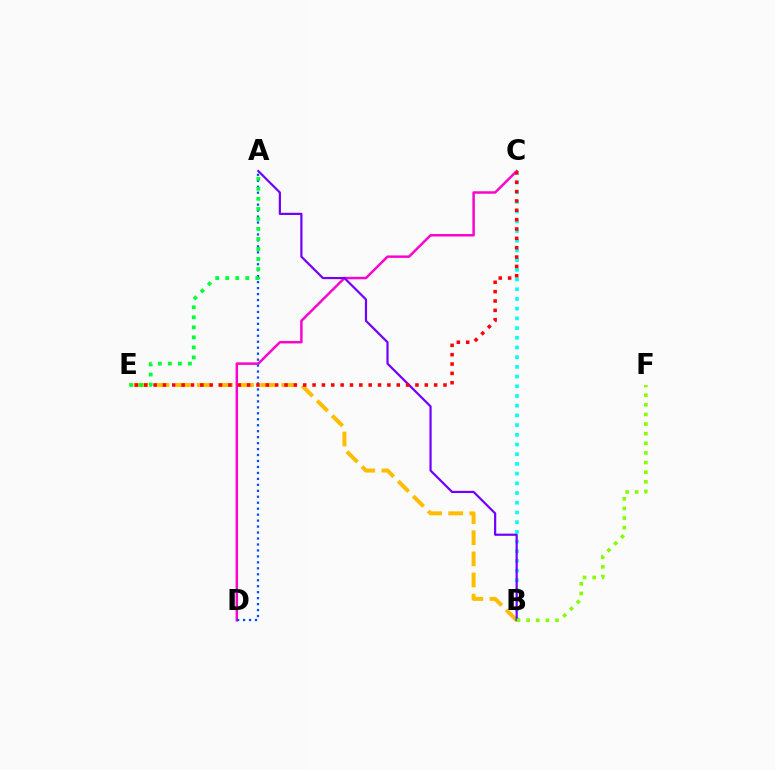{('C', 'D'): [{'color': '#ff00cf', 'line_style': 'solid', 'thickness': 1.78}], ('A', 'D'): [{'color': '#004bff', 'line_style': 'dotted', 'thickness': 1.62}], ('B', 'E'): [{'color': '#ffbd00', 'line_style': 'dashed', 'thickness': 2.87}], ('B', 'C'): [{'color': '#00fff6', 'line_style': 'dotted', 'thickness': 2.64}], ('A', 'E'): [{'color': '#00ff39', 'line_style': 'dotted', 'thickness': 2.72}], ('A', 'B'): [{'color': '#7200ff', 'line_style': 'solid', 'thickness': 1.59}], ('C', 'E'): [{'color': '#ff0000', 'line_style': 'dotted', 'thickness': 2.54}], ('B', 'F'): [{'color': '#84ff00', 'line_style': 'dotted', 'thickness': 2.62}]}